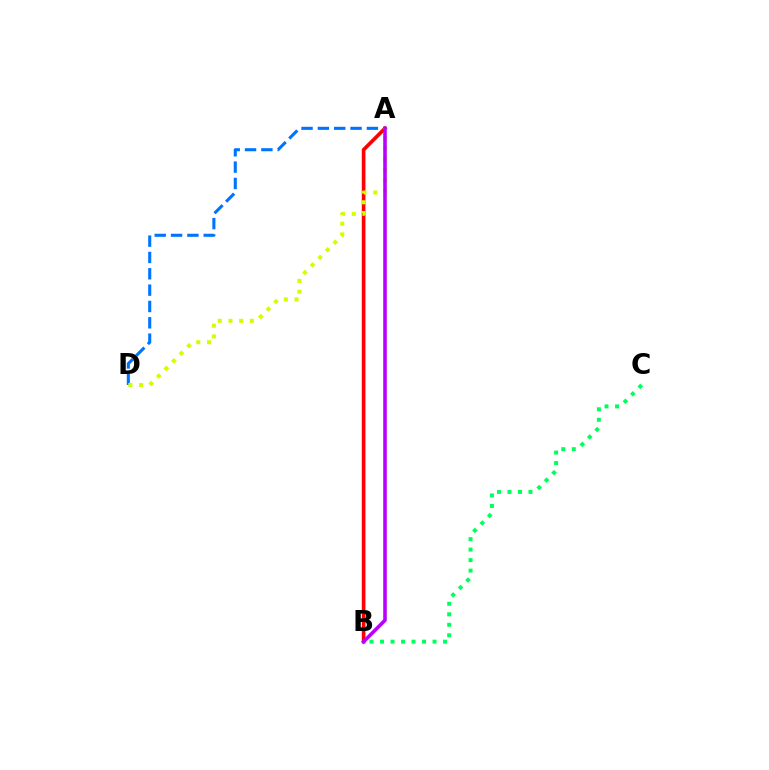{('A', 'D'): [{'color': '#0074ff', 'line_style': 'dashed', 'thickness': 2.22}, {'color': '#d1ff00', 'line_style': 'dotted', 'thickness': 2.91}], ('B', 'C'): [{'color': '#00ff5c', 'line_style': 'dotted', 'thickness': 2.85}], ('A', 'B'): [{'color': '#ff0000', 'line_style': 'solid', 'thickness': 2.63}, {'color': '#b900ff', 'line_style': 'solid', 'thickness': 2.57}]}